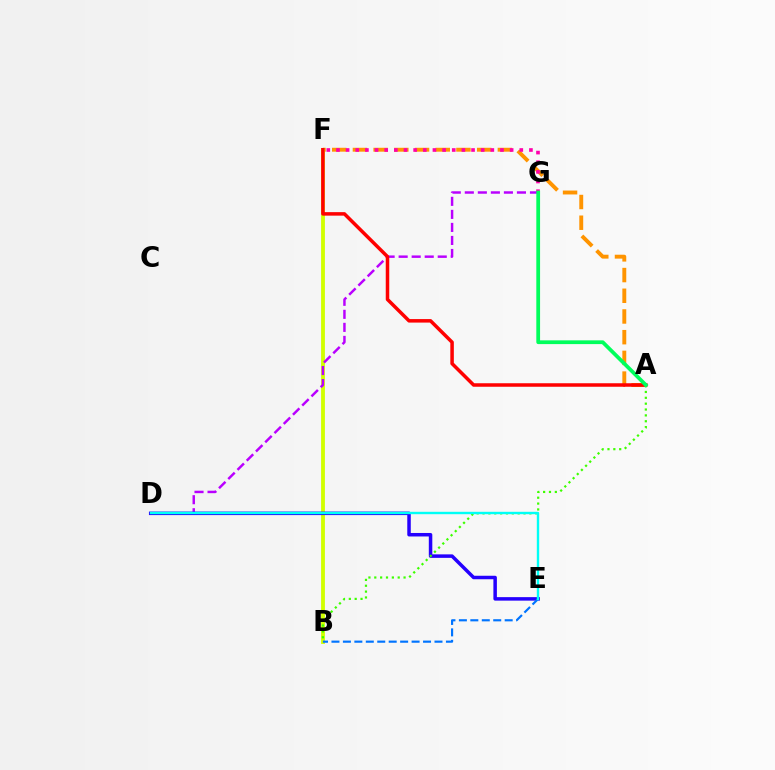{('A', 'F'): [{'color': '#ff9400', 'line_style': 'dashed', 'thickness': 2.81}, {'color': '#ff0000', 'line_style': 'solid', 'thickness': 2.53}], ('F', 'G'): [{'color': '#ff00ac', 'line_style': 'dotted', 'thickness': 2.62}], ('B', 'F'): [{'color': '#d1ff00', 'line_style': 'solid', 'thickness': 2.76}], ('D', 'G'): [{'color': '#b900ff', 'line_style': 'dashed', 'thickness': 1.77}], ('D', 'E'): [{'color': '#2500ff', 'line_style': 'solid', 'thickness': 2.52}, {'color': '#00fff6', 'line_style': 'solid', 'thickness': 1.72}], ('B', 'E'): [{'color': '#0074ff', 'line_style': 'dashed', 'thickness': 1.56}], ('A', 'B'): [{'color': '#3dff00', 'line_style': 'dotted', 'thickness': 1.59}], ('A', 'G'): [{'color': '#00ff5c', 'line_style': 'solid', 'thickness': 2.7}]}